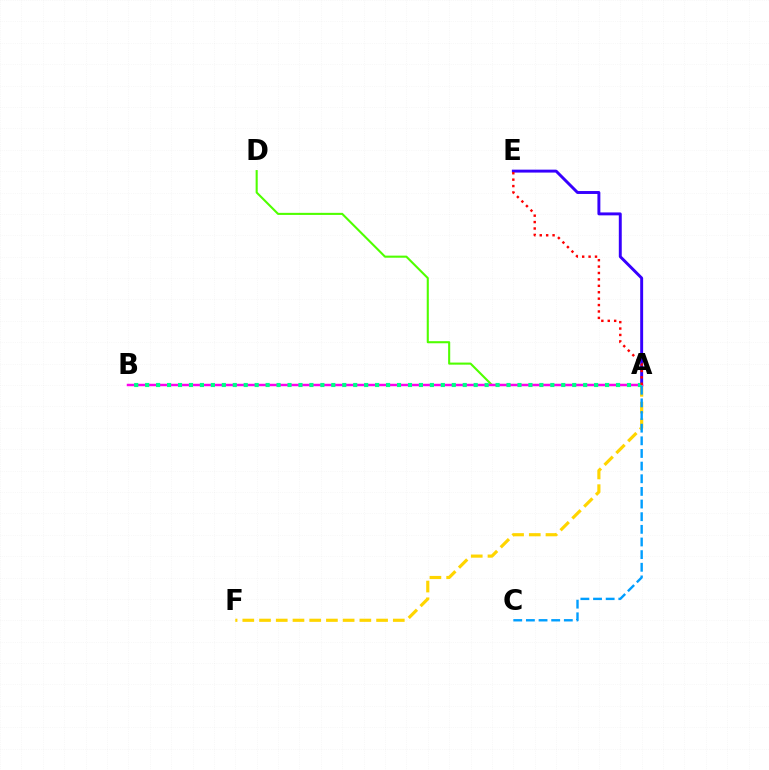{('A', 'E'): [{'color': '#3700ff', 'line_style': 'solid', 'thickness': 2.11}, {'color': '#ff0000', 'line_style': 'dotted', 'thickness': 1.74}], ('A', 'D'): [{'color': '#4fff00', 'line_style': 'solid', 'thickness': 1.51}], ('A', 'F'): [{'color': '#ffd500', 'line_style': 'dashed', 'thickness': 2.27}], ('A', 'B'): [{'color': '#ff00ed', 'line_style': 'solid', 'thickness': 1.78}, {'color': '#00ff86', 'line_style': 'dotted', 'thickness': 2.98}], ('A', 'C'): [{'color': '#009eff', 'line_style': 'dashed', 'thickness': 1.72}]}